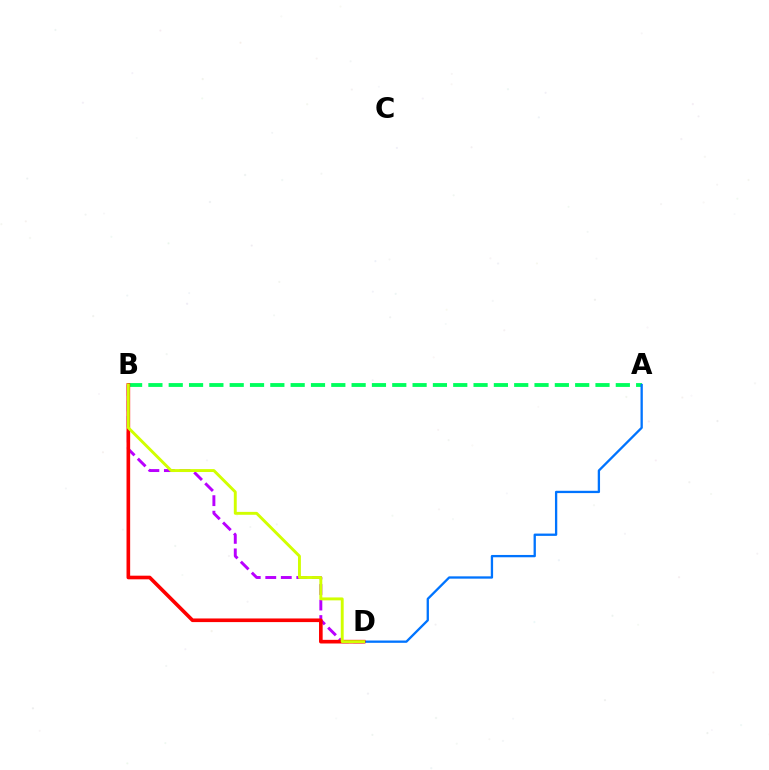{('B', 'D'): [{'color': '#b900ff', 'line_style': 'dashed', 'thickness': 2.11}, {'color': '#ff0000', 'line_style': 'solid', 'thickness': 2.62}, {'color': '#d1ff00', 'line_style': 'solid', 'thickness': 2.1}], ('A', 'B'): [{'color': '#00ff5c', 'line_style': 'dashed', 'thickness': 2.76}], ('A', 'D'): [{'color': '#0074ff', 'line_style': 'solid', 'thickness': 1.66}]}